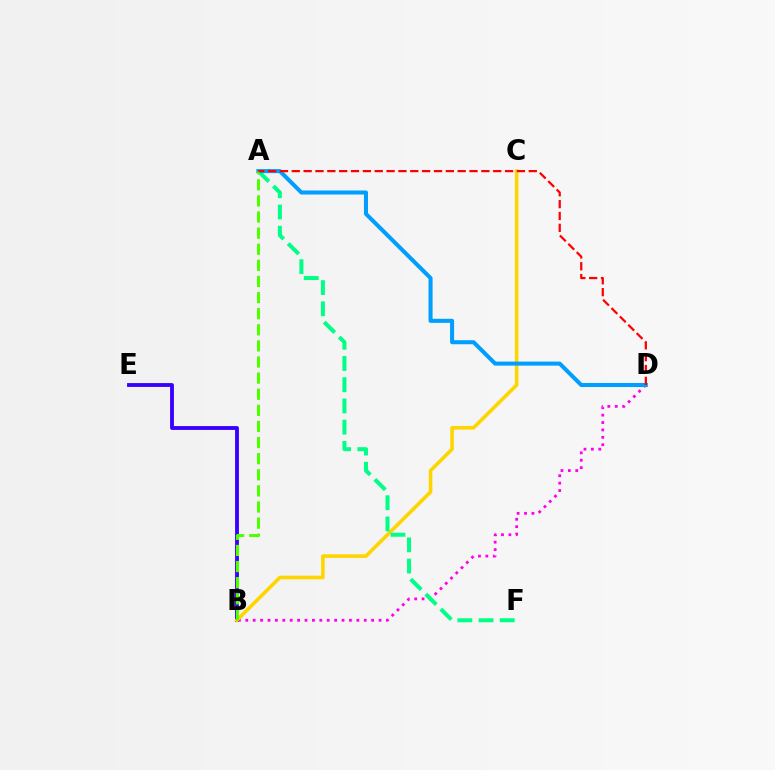{('B', 'E'): [{'color': '#3700ff', 'line_style': 'solid', 'thickness': 2.76}], ('B', 'D'): [{'color': '#ff00ed', 'line_style': 'dotted', 'thickness': 2.01}], ('B', 'C'): [{'color': '#ffd500', 'line_style': 'solid', 'thickness': 2.6}], ('A', 'F'): [{'color': '#00ff86', 'line_style': 'dashed', 'thickness': 2.88}], ('A', 'D'): [{'color': '#009eff', 'line_style': 'solid', 'thickness': 2.91}, {'color': '#ff0000', 'line_style': 'dashed', 'thickness': 1.61}], ('A', 'B'): [{'color': '#4fff00', 'line_style': 'dashed', 'thickness': 2.19}]}